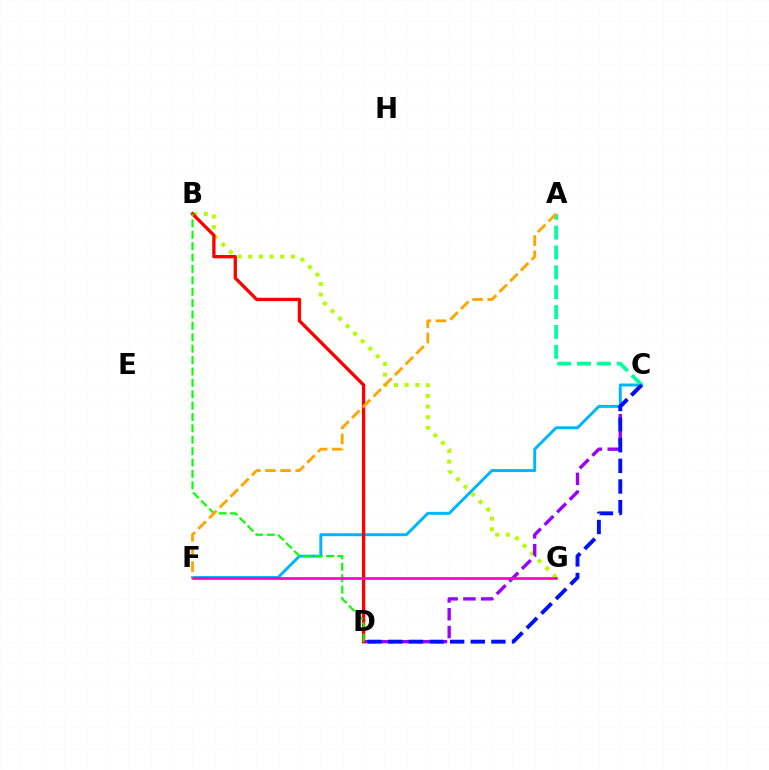{('C', 'F'): [{'color': '#00b5ff', 'line_style': 'solid', 'thickness': 2.12}], ('B', 'G'): [{'color': '#b3ff00', 'line_style': 'dotted', 'thickness': 2.9}], ('A', 'C'): [{'color': '#00ff9d', 'line_style': 'dashed', 'thickness': 2.7}], ('C', 'D'): [{'color': '#9b00ff', 'line_style': 'dashed', 'thickness': 2.42}, {'color': '#0010ff', 'line_style': 'dashed', 'thickness': 2.8}], ('B', 'D'): [{'color': '#ff0000', 'line_style': 'solid', 'thickness': 2.4}, {'color': '#08ff00', 'line_style': 'dashed', 'thickness': 1.55}], ('A', 'F'): [{'color': '#ffa500', 'line_style': 'dashed', 'thickness': 2.06}], ('F', 'G'): [{'color': '#ff00bd', 'line_style': 'solid', 'thickness': 1.9}]}